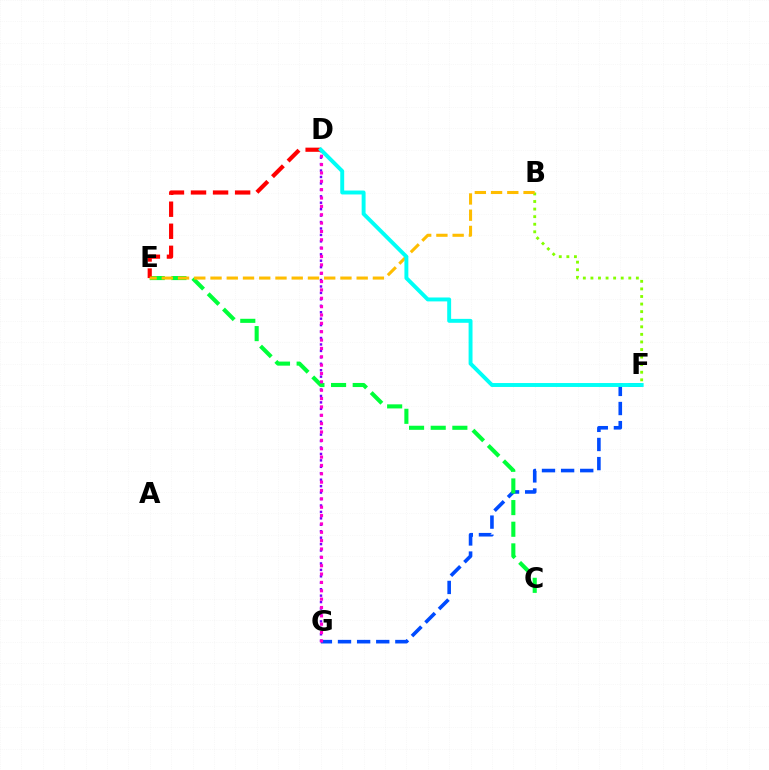{('D', 'G'): [{'color': '#7200ff', 'line_style': 'dotted', 'thickness': 1.75}, {'color': '#ff00cf', 'line_style': 'dotted', 'thickness': 2.27}], ('F', 'G'): [{'color': '#004bff', 'line_style': 'dashed', 'thickness': 2.6}], ('C', 'E'): [{'color': '#00ff39', 'line_style': 'dashed', 'thickness': 2.94}], ('D', 'E'): [{'color': '#ff0000', 'line_style': 'dashed', 'thickness': 3.0}], ('B', 'F'): [{'color': '#84ff00', 'line_style': 'dotted', 'thickness': 2.06}], ('B', 'E'): [{'color': '#ffbd00', 'line_style': 'dashed', 'thickness': 2.21}], ('D', 'F'): [{'color': '#00fff6', 'line_style': 'solid', 'thickness': 2.82}]}